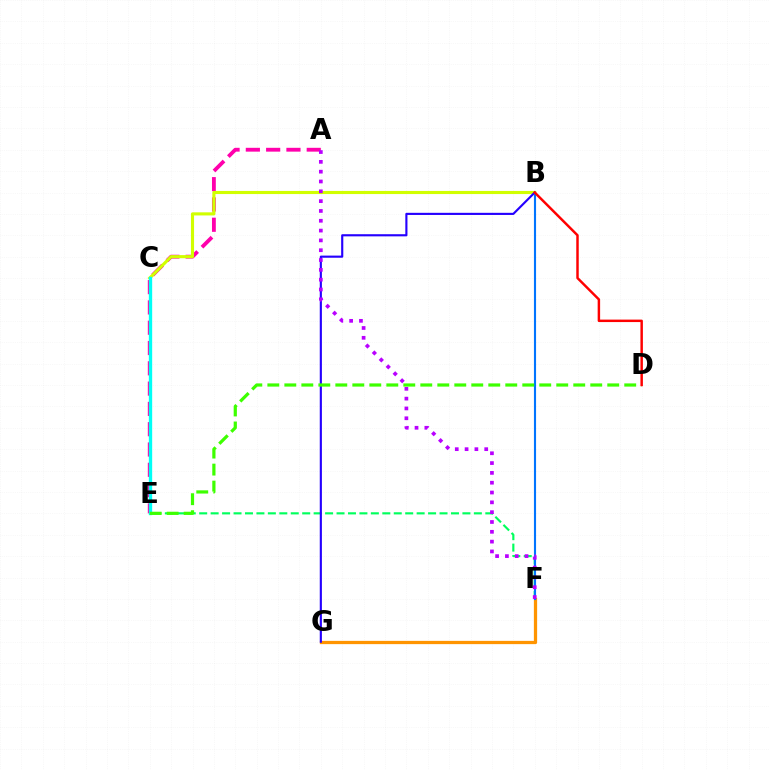{('A', 'E'): [{'color': '#ff00ac', 'line_style': 'dashed', 'thickness': 2.76}], ('B', 'C'): [{'color': '#d1ff00', 'line_style': 'solid', 'thickness': 2.24}], ('E', 'F'): [{'color': '#00ff5c', 'line_style': 'dashed', 'thickness': 1.55}], ('C', 'E'): [{'color': '#00fff6', 'line_style': 'solid', 'thickness': 2.41}], ('F', 'G'): [{'color': '#ff9400', 'line_style': 'solid', 'thickness': 2.35}], ('B', 'G'): [{'color': '#2500ff', 'line_style': 'solid', 'thickness': 1.54}], ('B', 'F'): [{'color': '#0074ff', 'line_style': 'solid', 'thickness': 1.53}], ('A', 'F'): [{'color': '#b900ff', 'line_style': 'dotted', 'thickness': 2.67}], ('D', 'E'): [{'color': '#3dff00', 'line_style': 'dashed', 'thickness': 2.31}], ('B', 'D'): [{'color': '#ff0000', 'line_style': 'solid', 'thickness': 1.77}]}